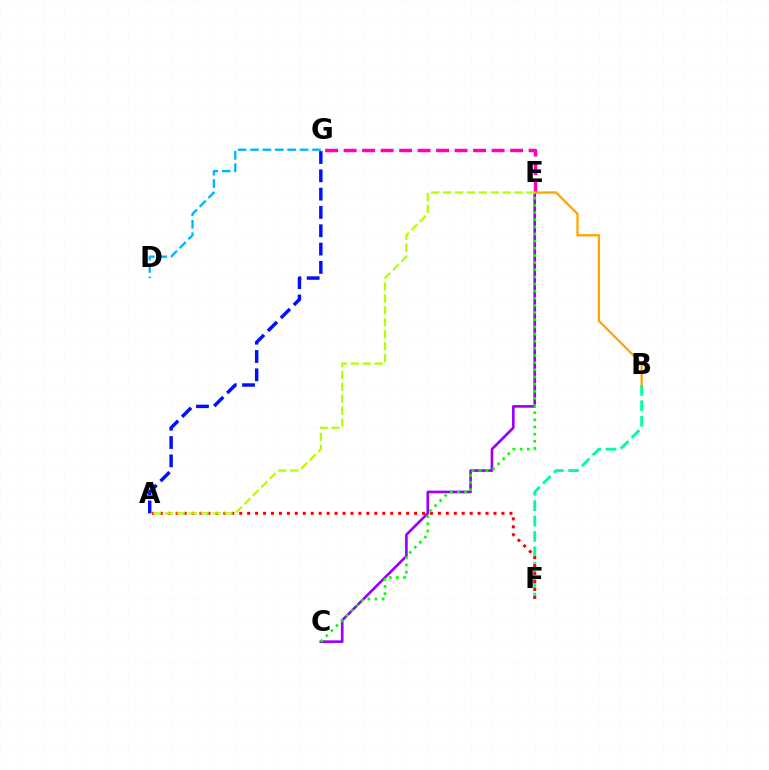{('B', 'F'): [{'color': '#00ff9d', 'line_style': 'dashed', 'thickness': 2.09}], ('C', 'E'): [{'color': '#9b00ff', 'line_style': 'solid', 'thickness': 1.92}, {'color': '#08ff00', 'line_style': 'dotted', 'thickness': 1.94}], ('D', 'G'): [{'color': '#00b5ff', 'line_style': 'dashed', 'thickness': 1.68}], ('E', 'G'): [{'color': '#ff00bd', 'line_style': 'dashed', 'thickness': 2.51}], ('B', 'E'): [{'color': '#ffa500', 'line_style': 'solid', 'thickness': 1.65}], ('A', 'F'): [{'color': '#ff0000', 'line_style': 'dotted', 'thickness': 2.16}], ('A', 'E'): [{'color': '#b3ff00', 'line_style': 'dashed', 'thickness': 1.62}], ('A', 'G'): [{'color': '#0010ff', 'line_style': 'dashed', 'thickness': 2.49}]}